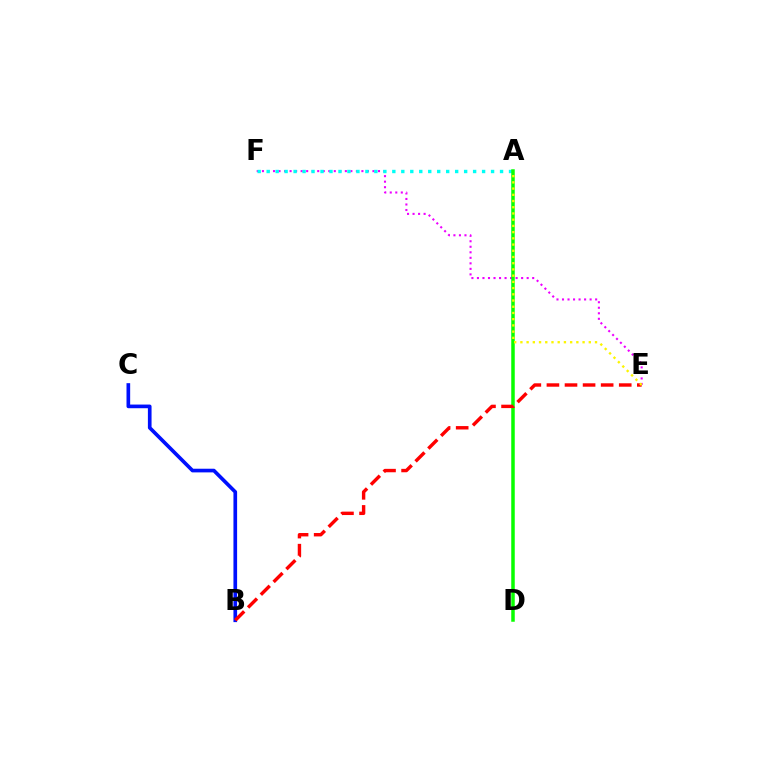{('E', 'F'): [{'color': '#ee00ff', 'line_style': 'dotted', 'thickness': 1.5}], ('B', 'C'): [{'color': '#0010ff', 'line_style': 'solid', 'thickness': 2.64}], ('A', 'F'): [{'color': '#00fff6', 'line_style': 'dotted', 'thickness': 2.44}], ('A', 'D'): [{'color': '#08ff00', 'line_style': 'solid', 'thickness': 2.52}], ('B', 'E'): [{'color': '#ff0000', 'line_style': 'dashed', 'thickness': 2.46}], ('A', 'E'): [{'color': '#fcf500', 'line_style': 'dotted', 'thickness': 1.69}]}